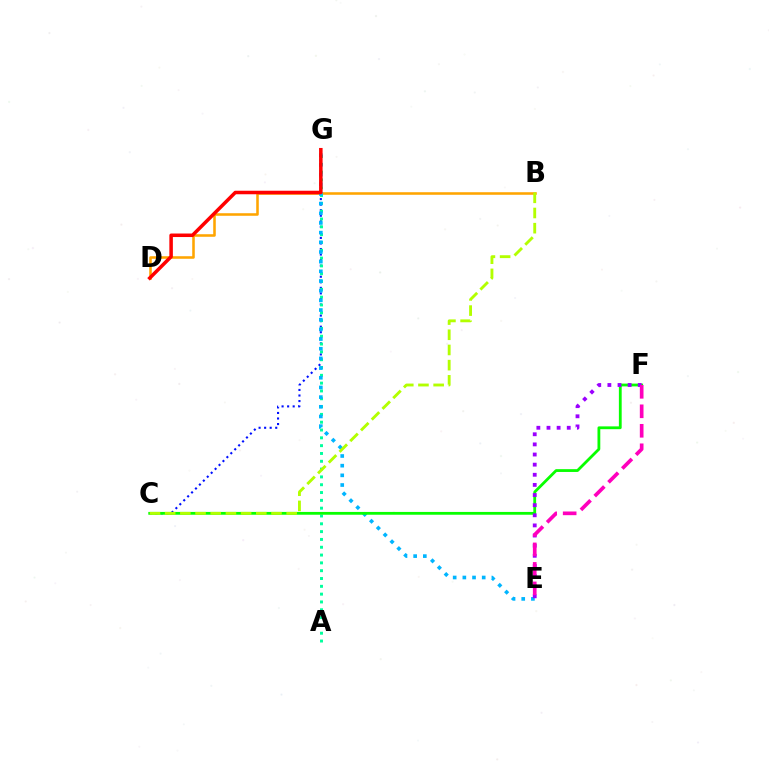{('B', 'D'): [{'color': '#ffa500', 'line_style': 'solid', 'thickness': 1.84}], ('C', 'G'): [{'color': '#0010ff', 'line_style': 'dotted', 'thickness': 1.51}], ('A', 'G'): [{'color': '#00ff9d', 'line_style': 'dotted', 'thickness': 2.12}], ('E', 'G'): [{'color': '#00b5ff', 'line_style': 'dotted', 'thickness': 2.63}], ('C', 'F'): [{'color': '#08ff00', 'line_style': 'solid', 'thickness': 2.02}], ('D', 'G'): [{'color': '#ff0000', 'line_style': 'solid', 'thickness': 2.54}], ('E', 'F'): [{'color': '#9b00ff', 'line_style': 'dotted', 'thickness': 2.75}, {'color': '#ff00bd', 'line_style': 'dashed', 'thickness': 2.65}], ('B', 'C'): [{'color': '#b3ff00', 'line_style': 'dashed', 'thickness': 2.06}]}